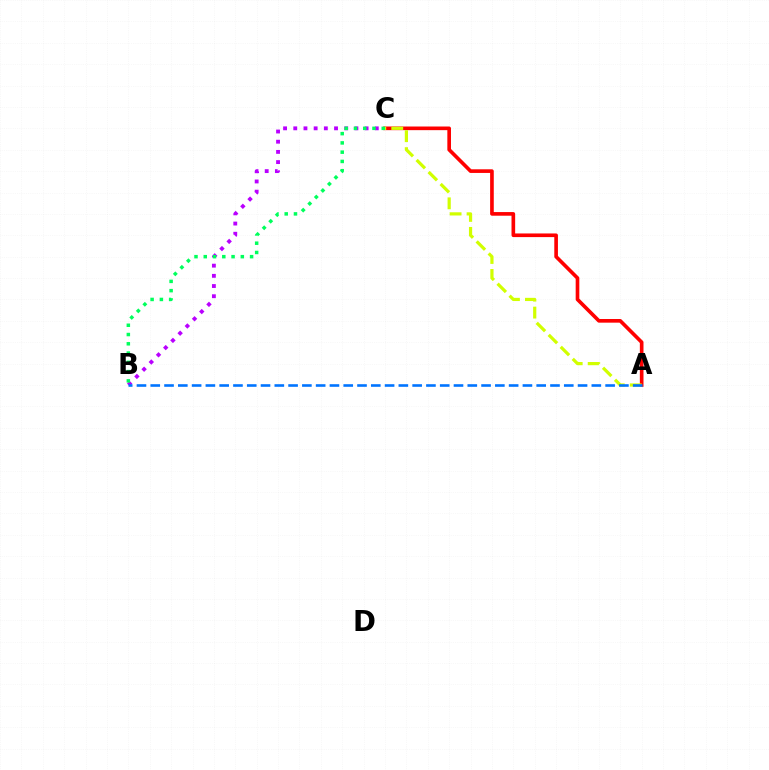{('A', 'C'): [{'color': '#ff0000', 'line_style': 'solid', 'thickness': 2.63}, {'color': '#d1ff00', 'line_style': 'dashed', 'thickness': 2.31}], ('B', 'C'): [{'color': '#b900ff', 'line_style': 'dotted', 'thickness': 2.77}, {'color': '#00ff5c', 'line_style': 'dotted', 'thickness': 2.52}], ('A', 'B'): [{'color': '#0074ff', 'line_style': 'dashed', 'thickness': 1.87}]}